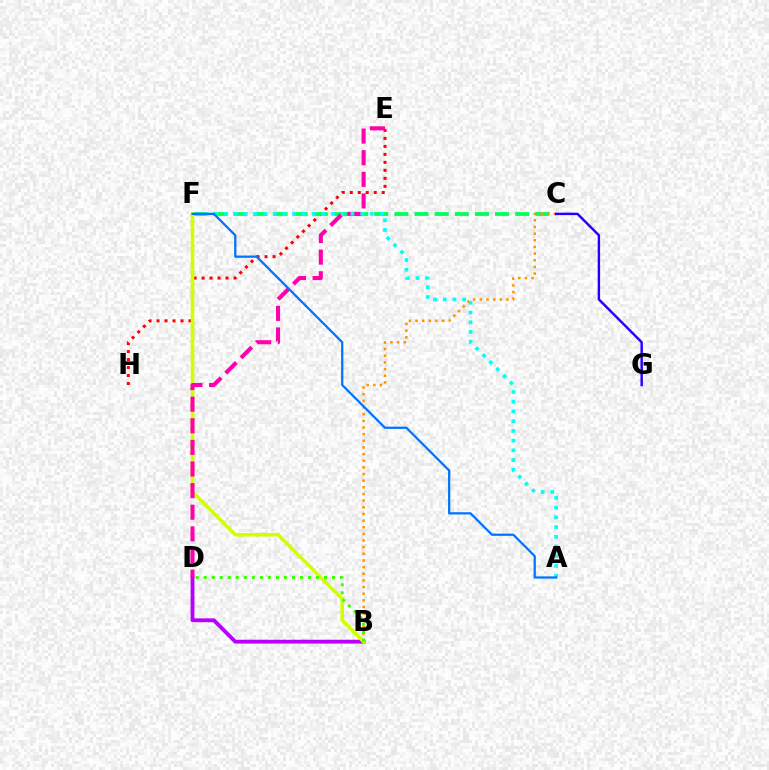{('E', 'H'): [{'color': '#ff0000', 'line_style': 'dotted', 'thickness': 2.17}], ('B', 'D'): [{'color': '#b900ff', 'line_style': 'solid', 'thickness': 2.77}, {'color': '#3dff00', 'line_style': 'dotted', 'thickness': 2.18}], ('C', 'F'): [{'color': '#00ff5c', 'line_style': 'dashed', 'thickness': 2.74}], ('B', 'C'): [{'color': '#ff9400', 'line_style': 'dotted', 'thickness': 1.81}], ('B', 'F'): [{'color': '#d1ff00', 'line_style': 'solid', 'thickness': 2.59}], ('C', 'G'): [{'color': '#2500ff', 'line_style': 'solid', 'thickness': 1.74}], ('D', 'E'): [{'color': '#ff00ac', 'line_style': 'dashed', 'thickness': 2.94}], ('A', 'F'): [{'color': '#00fff6', 'line_style': 'dotted', 'thickness': 2.64}, {'color': '#0074ff', 'line_style': 'solid', 'thickness': 1.62}]}